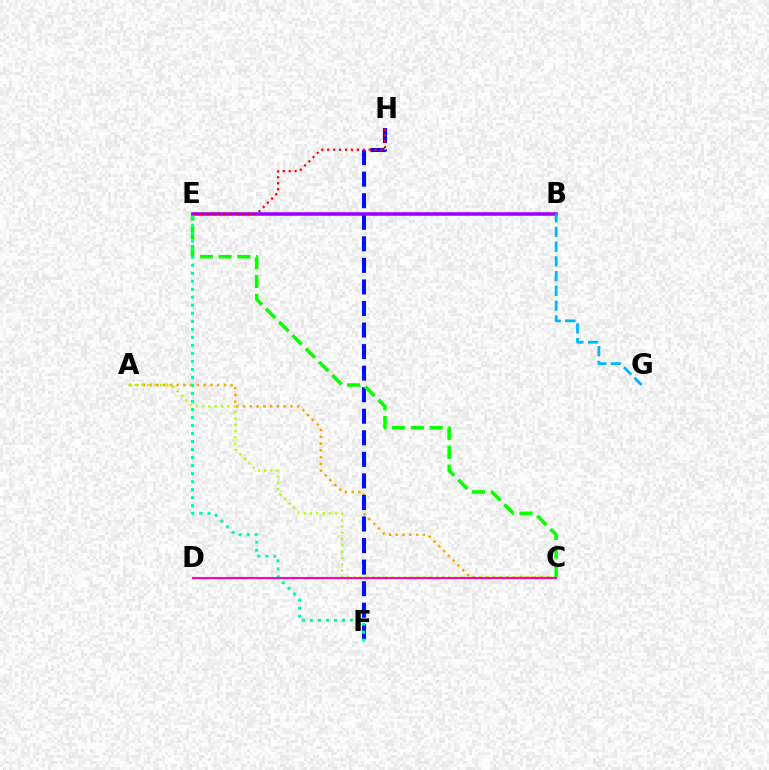{('A', 'C'): [{'color': '#ffa500', 'line_style': 'dotted', 'thickness': 1.84}, {'color': '#b3ff00', 'line_style': 'dotted', 'thickness': 1.72}], ('F', 'H'): [{'color': '#0010ff', 'line_style': 'dashed', 'thickness': 2.93}], ('C', 'E'): [{'color': '#08ff00', 'line_style': 'dashed', 'thickness': 2.55}], ('B', 'E'): [{'color': '#9b00ff', 'line_style': 'solid', 'thickness': 2.53}], ('B', 'G'): [{'color': '#00b5ff', 'line_style': 'dashed', 'thickness': 2.0}], ('E', 'F'): [{'color': '#00ff9d', 'line_style': 'dotted', 'thickness': 2.18}], ('E', 'H'): [{'color': '#ff0000', 'line_style': 'dotted', 'thickness': 1.61}], ('C', 'D'): [{'color': '#ff00bd', 'line_style': 'solid', 'thickness': 1.52}]}